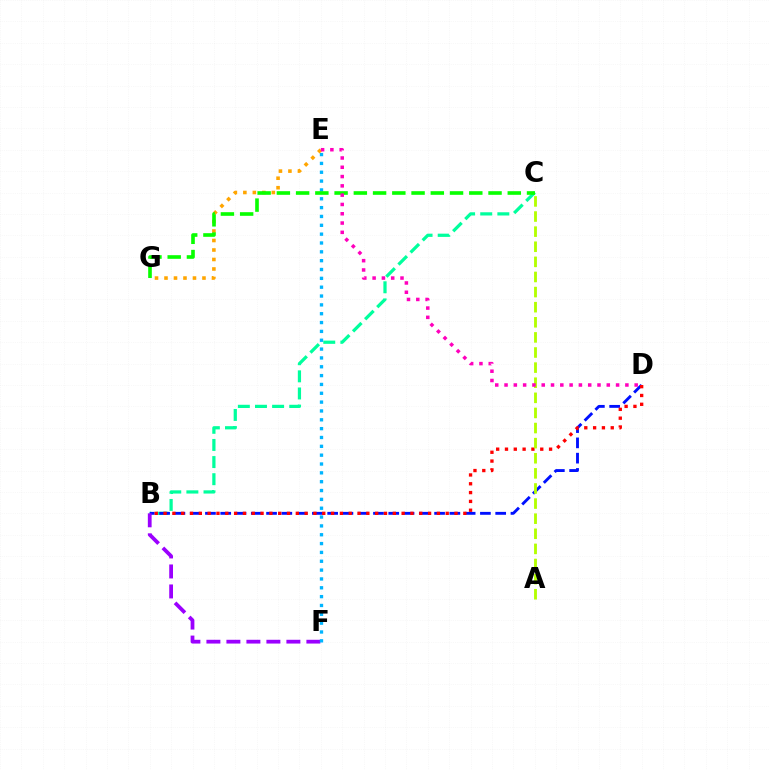{('B', 'C'): [{'color': '#00ff9d', 'line_style': 'dashed', 'thickness': 2.33}], ('B', 'D'): [{'color': '#0010ff', 'line_style': 'dashed', 'thickness': 2.08}, {'color': '#ff0000', 'line_style': 'dotted', 'thickness': 2.4}], ('B', 'F'): [{'color': '#9b00ff', 'line_style': 'dashed', 'thickness': 2.72}], ('E', 'F'): [{'color': '#00b5ff', 'line_style': 'dotted', 'thickness': 2.4}], ('E', 'G'): [{'color': '#ffa500', 'line_style': 'dotted', 'thickness': 2.58}], ('A', 'C'): [{'color': '#b3ff00', 'line_style': 'dashed', 'thickness': 2.05}], ('C', 'G'): [{'color': '#08ff00', 'line_style': 'dashed', 'thickness': 2.61}], ('D', 'E'): [{'color': '#ff00bd', 'line_style': 'dotted', 'thickness': 2.53}]}